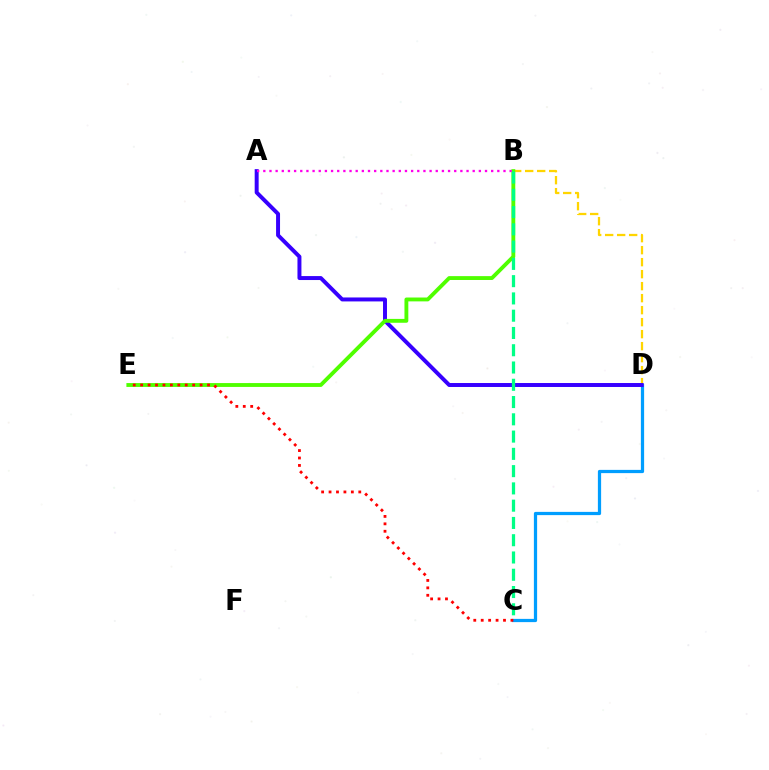{('C', 'D'): [{'color': '#009eff', 'line_style': 'solid', 'thickness': 2.33}], ('B', 'D'): [{'color': '#ffd500', 'line_style': 'dashed', 'thickness': 1.63}], ('A', 'D'): [{'color': '#3700ff', 'line_style': 'solid', 'thickness': 2.85}], ('B', 'E'): [{'color': '#4fff00', 'line_style': 'solid', 'thickness': 2.78}], ('C', 'E'): [{'color': '#ff0000', 'line_style': 'dotted', 'thickness': 2.02}], ('A', 'B'): [{'color': '#ff00ed', 'line_style': 'dotted', 'thickness': 1.67}], ('B', 'C'): [{'color': '#00ff86', 'line_style': 'dashed', 'thickness': 2.35}]}